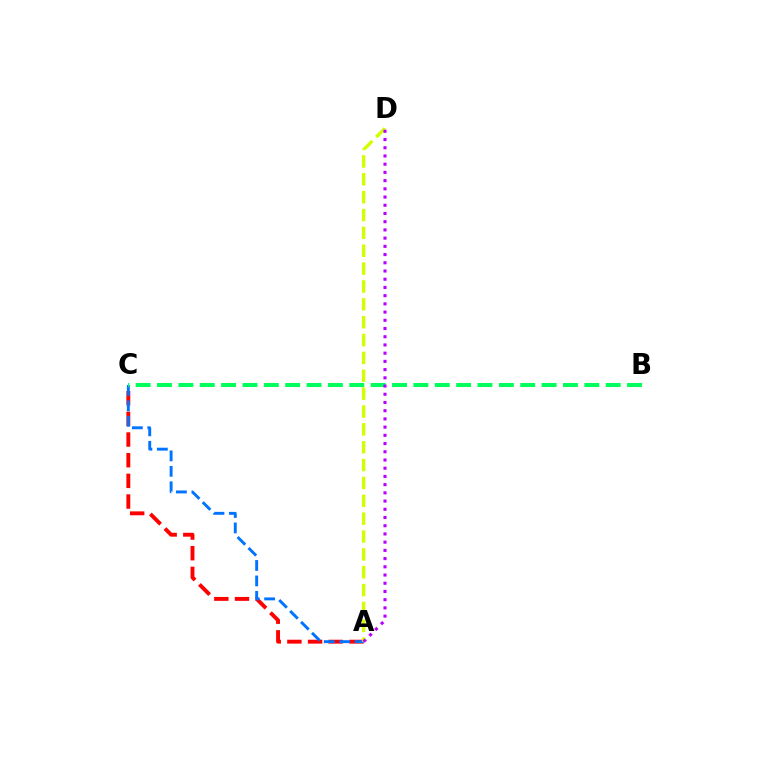{('A', 'C'): [{'color': '#ff0000', 'line_style': 'dashed', 'thickness': 2.81}, {'color': '#0074ff', 'line_style': 'dashed', 'thickness': 2.1}], ('A', 'D'): [{'color': '#d1ff00', 'line_style': 'dashed', 'thickness': 2.43}, {'color': '#b900ff', 'line_style': 'dotted', 'thickness': 2.23}], ('B', 'C'): [{'color': '#00ff5c', 'line_style': 'dashed', 'thickness': 2.9}]}